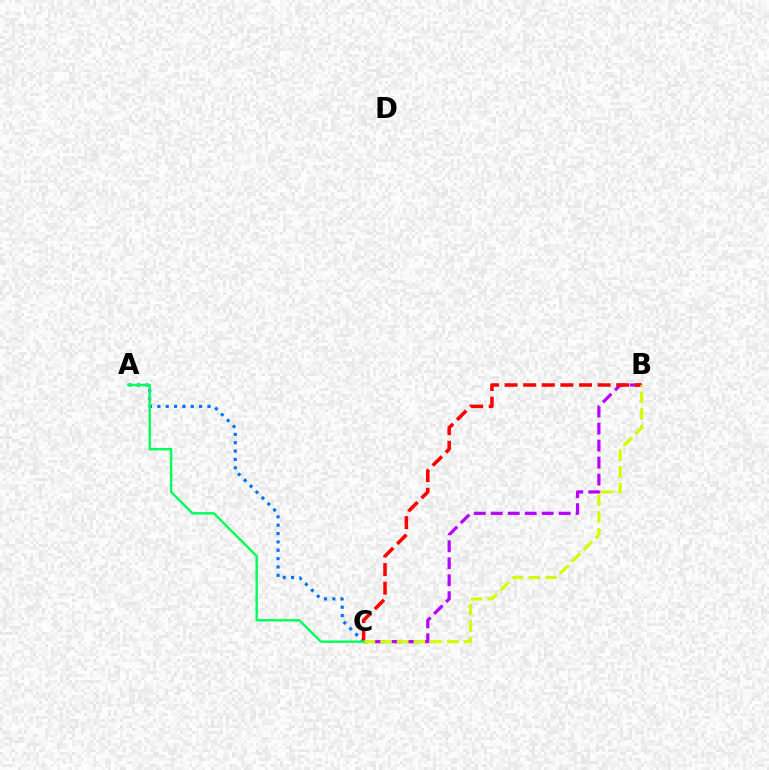{('A', 'C'): [{'color': '#0074ff', 'line_style': 'dotted', 'thickness': 2.27}, {'color': '#00ff5c', 'line_style': 'solid', 'thickness': 1.74}], ('B', 'C'): [{'color': '#b900ff', 'line_style': 'dashed', 'thickness': 2.31}, {'color': '#ff0000', 'line_style': 'dashed', 'thickness': 2.53}, {'color': '#d1ff00', 'line_style': 'dashed', 'thickness': 2.26}]}